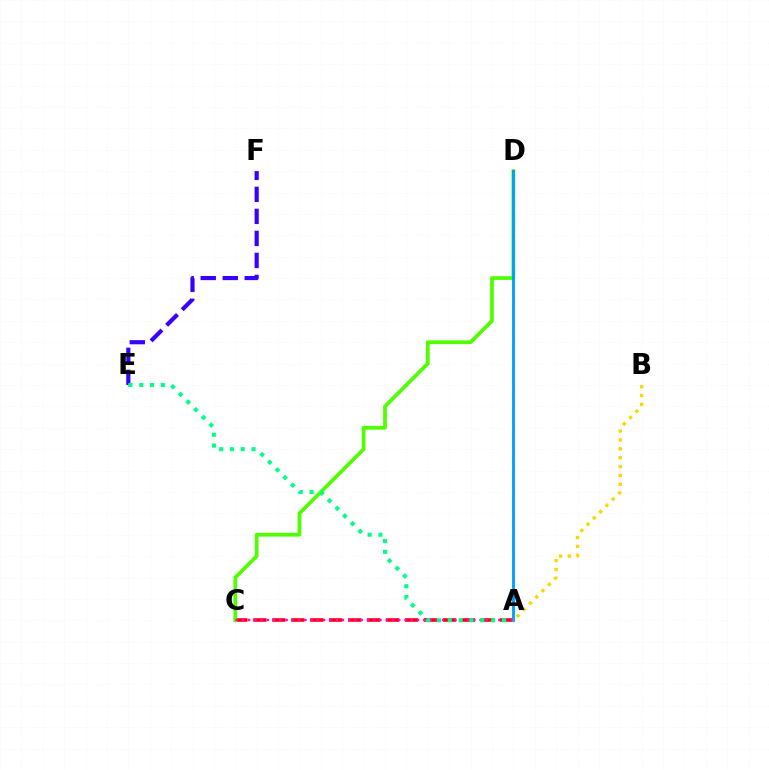{('A', 'C'): [{'color': '#ff0000', 'line_style': 'dashed', 'thickness': 2.58}, {'color': '#ff00ed', 'line_style': 'dotted', 'thickness': 1.7}], ('E', 'F'): [{'color': '#3700ff', 'line_style': 'dashed', 'thickness': 2.99}], ('C', 'D'): [{'color': '#4fff00', 'line_style': 'solid', 'thickness': 2.7}], ('A', 'D'): [{'color': '#009eff', 'line_style': 'solid', 'thickness': 2.05}], ('A', 'B'): [{'color': '#ffd500', 'line_style': 'dotted', 'thickness': 2.41}], ('A', 'E'): [{'color': '#00ff86', 'line_style': 'dotted', 'thickness': 2.94}]}